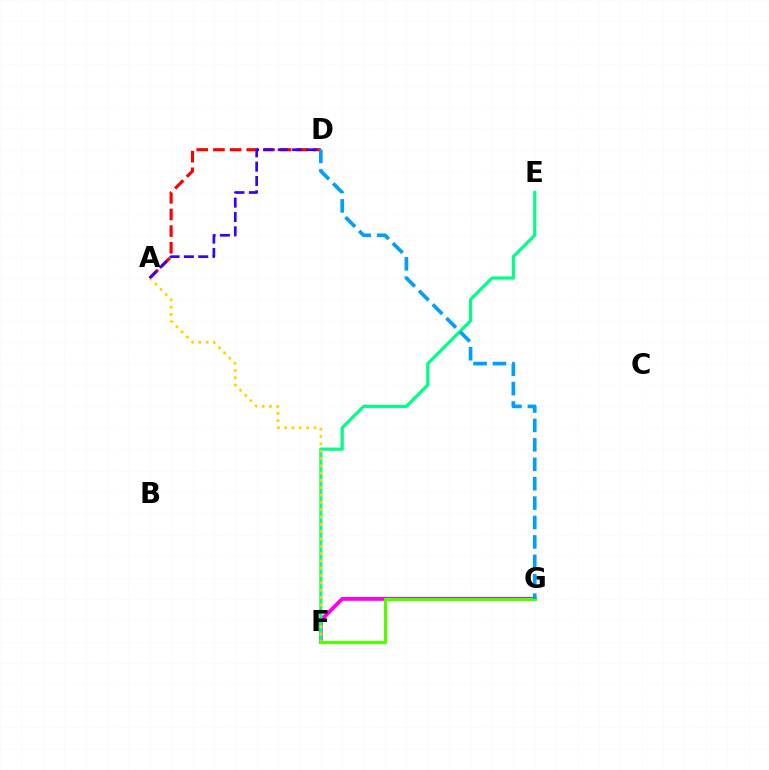{('A', 'D'): [{'color': '#ff0000', 'line_style': 'dashed', 'thickness': 2.26}, {'color': '#3700ff', 'line_style': 'dashed', 'thickness': 1.95}], ('F', 'G'): [{'color': '#ff00ed', 'line_style': 'solid', 'thickness': 2.76}, {'color': '#4fff00', 'line_style': 'solid', 'thickness': 2.31}], ('E', 'F'): [{'color': '#00ff86', 'line_style': 'solid', 'thickness': 2.3}], ('A', 'F'): [{'color': '#ffd500', 'line_style': 'dotted', 'thickness': 1.99}], ('D', 'G'): [{'color': '#009eff', 'line_style': 'dashed', 'thickness': 2.64}]}